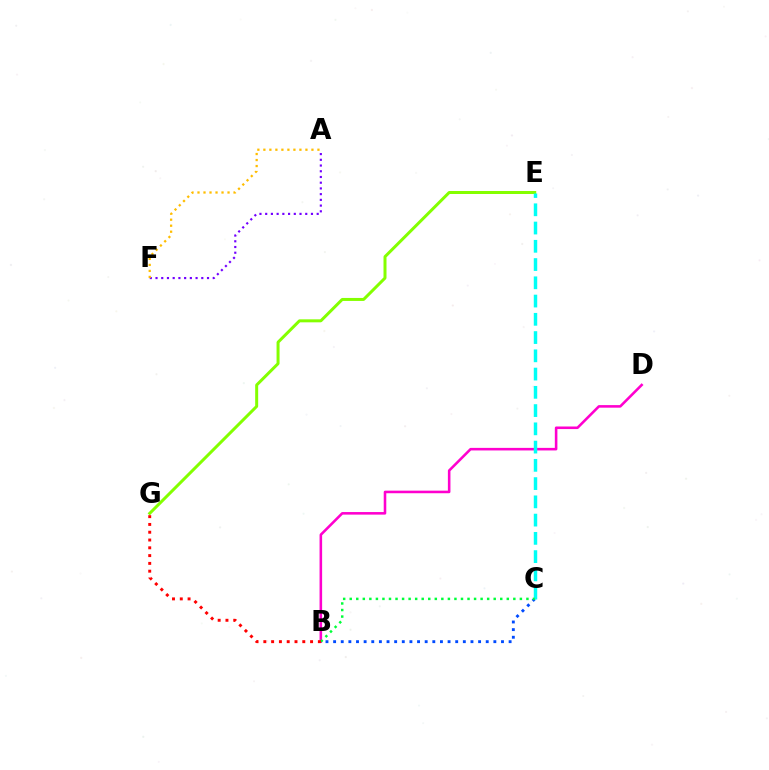{('A', 'F'): [{'color': '#7200ff', 'line_style': 'dotted', 'thickness': 1.55}, {'color': '#ffbd00', 'line_style': 'dotted', 'thickness': 1.63}], ('B', 'D'): [{'color': '#ff00cf', 'line_style': 'solid', 'thickness': 1.85}], ('E', 'G'): [{'color': '#84ff00', 'line_style': 'solid', 'thickness': 2.15}], ('B', 'C'): [{'color': '#004bff', 'line_style': 'dotted', 'thickness': 2.07}, {'color': '#00ff39', 'line_style': 'dotted', 'thickness': 1.78}], ('C', 'E'): [{'color': '#00fff6', 'line_style': 'dashed', 'thickness': 2.48}], ('B', 'G'): [{'color': '#ff0000', 'line_style': 'dotted', 'thickness': 2.12}]}